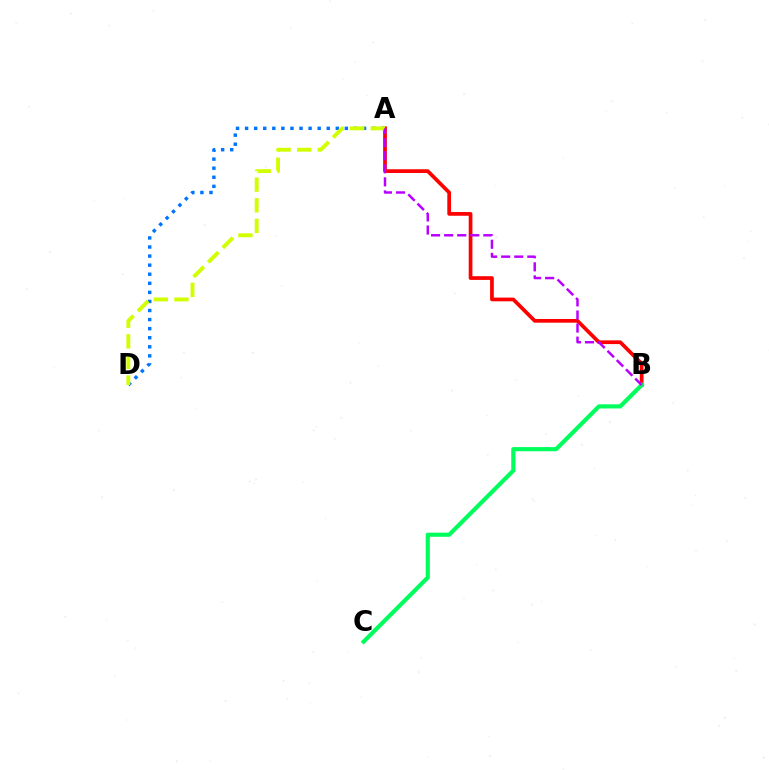{('A', 'D'): [{'color': '#0074ff', 'line_style': 'dotted', 'thickness': 2.46}, {'color': '#d1ff00', 'line_style': 'dashed', 'thickness': 2.8}], ('A', 'B'): [{'color': '#ff0000', 'line_style': 'solid', 'thickness': 2.68}, {'color': '#b900ff', 'line_style': 'dashed', 'thickness': 1.78}], ('B', 'C'): [{'color': '#00ff5c', 'line_style': 'solid', 'thickness': 2.99}]}